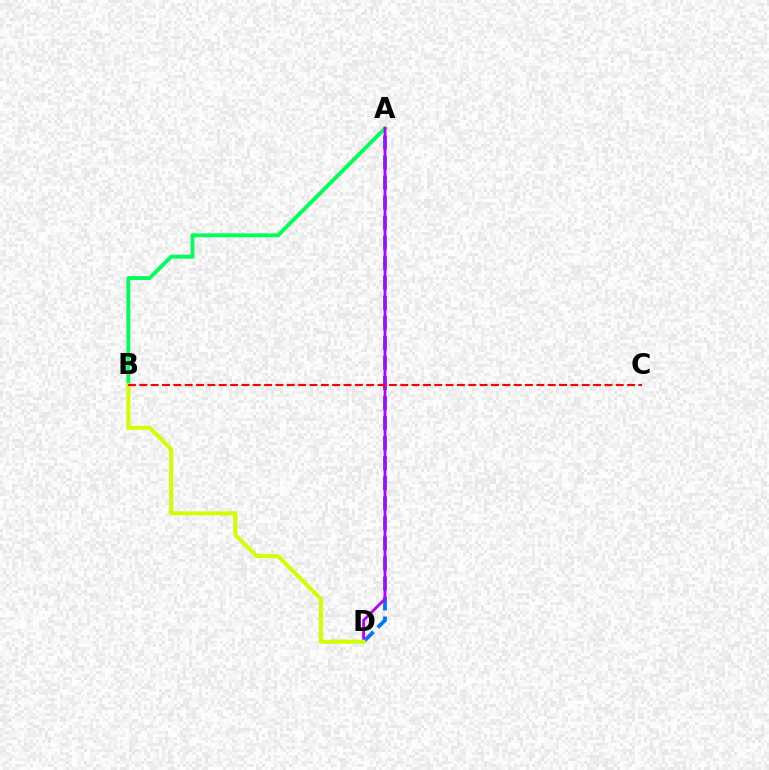{('A', 'D'): [{'color': '#0074ff', 'line_style': 'dashed', 'thickness': 2.72}, {'color': '#b900ff', 'line_style': 'solid', 'thickness': 2.03}], ('A', 'B'): [{'color': '#00ff5c', 'line_style': 'solid', 'thickness': 2.79}], ('B', 'D'): [{'color': '#d1ff00', 'line_style': 'solid', 'thickness': 2.88}], ('B', 'C'): [{'color': '#ff0000', 'line_style': 'dashed', 'thickness': 1.54}]}